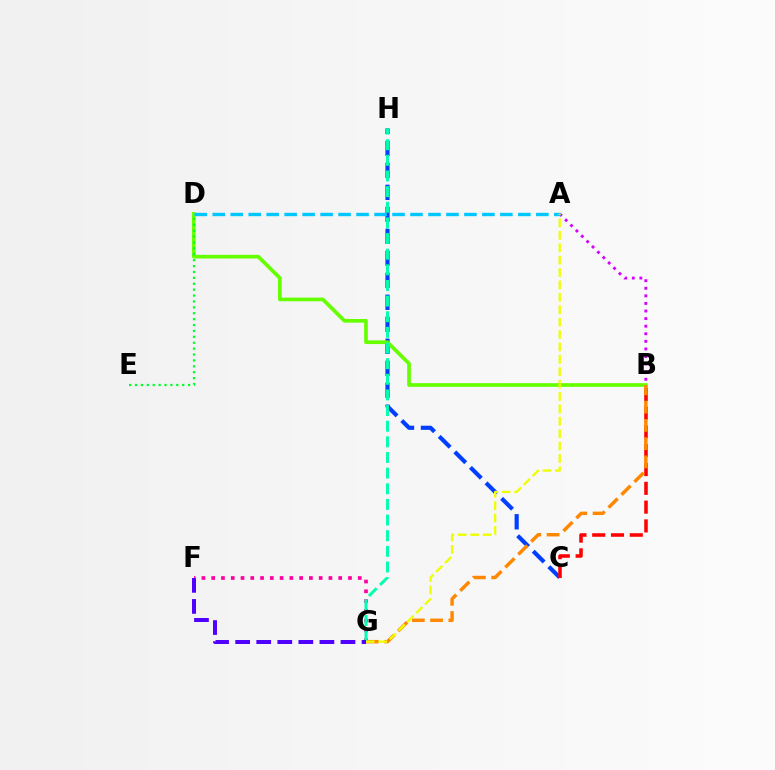{('A', 'B'): [{'color': '#d600ff', 'line_style': 'dotted', 'thickness': 2.06}], ('C', 'H'): [{'color': '#003fff', 'line_style': 'dashed', 'thickness': 2.99}], ('F', 'G'): [{'color': '#ff00a0', 'line_style': 'dotted', 'thickness': 2.65}, {'color': '#4f00ff', 'line_style': 'dashed', 'thickness': 2.86}], ('B', 'C'): [{'color': '#ff0000', 'line_style': 'dashed', 'thickness': 2.55}], ('B', 'D'): [{'color': '#66ff00', 'line_style': 'solid', 'thickness': 2.65}], ('D', 'E'): [{'color': '#00ff27', 'line_style': 'dotted', 'thickness': 1.6}], ('B', 'G'): [{'color': '#ff8800', 'line_style': 'dashed', 'thickness': 2.48}], ('A', 'D'): [{'color': '#00c7ff', 'line_style': 'dashed', 'thickness': 2.44}], ('G', 'H'): [{'color': '#00ffaf', 'line_style': 'dashed', 'thickness': 2.12}], ('A', 'G'): [{'color': '#eeff00', 'line_style': 'dashed', 'thickness': 1.68}]}